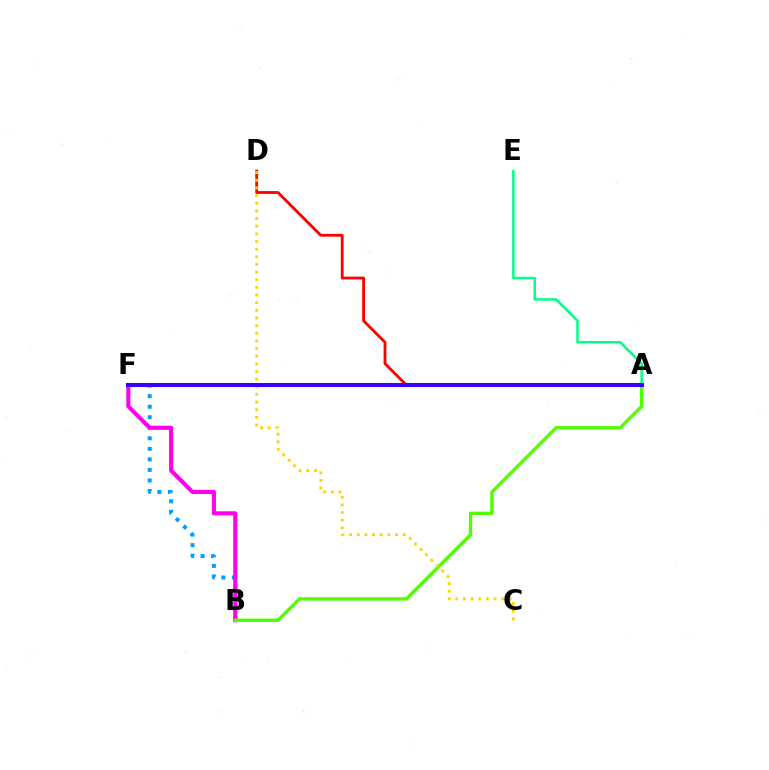{('A', 'D'): [{'color': '#ff0000', 'line_style': 'solid', 'thickness': 2.03}], ('A', 'E'): [{'color': '#00ff86', 'line_style': 'solid', 'thickness': 1.79}], ('B', 'F'): [{'color': '#009eff', 'line_style': 'dotted', 'thickness': 2.86}, {'color': '#ff00ed', 'line_style': 'solid', 'thickness': 2.94}], ('A', 'B'): [{'color': '#4fff00', 'line_style': 'solid', 'thickness': 2.41}], ('C', 'D'): [{'color': '#ffd500', 'line_style': 'dotted', 'thickness': 2.08}], ('A', 'F'): [{'color': '#3700ff', 'line_style': 'solid', 'thickness': 2.91}]}